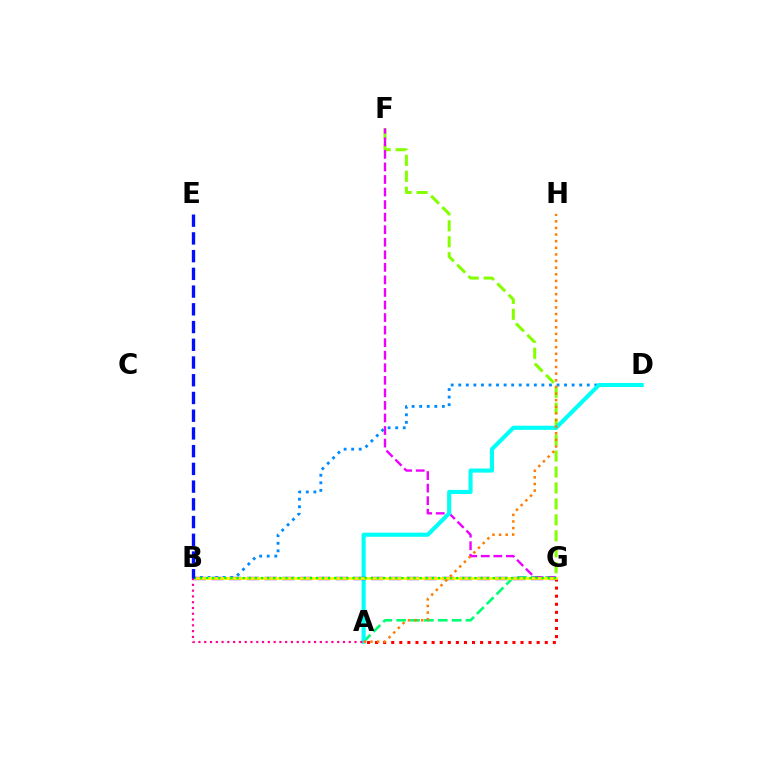{('A', 'G'): [{'color': '#00ff74', 'line_style': 'dashed', 'thickness': 1.88}, {'color': '#ff0000', 'line_style': 'dotted', 'thickness': 2.2}], ('F', 'G'): [{'color': '#84ff00', 'line_style': 'dashed', 'thickness': 2.17}, {'color': '#ee00ff', 'line_style': 'dashed', 'thickness': 1.71}], ('B', 'D'): [{'color': '#008cff', 'line_style': 'dotted', 'thickness': 2.05}], ('A', 'D'): [{'color': '#00fff6', 'line_style': 'solid', 'thickness': 2.96}], ('B', 'G'): [{'color': '#7200ff', 'line_style': 'dashed', 'thickness': 2.41}, {'color': '#fcf500', 'line_style': 'solid', 'thickness': 1.98}, {'color': '#08ff00', 'line_style': 'dotted', 'thickness': 1.66}], ('A', 'B'): [{'color': '#ff0094', 'line_style': 'dotted', 'thickness': 1.57}], ('B', 'E'): [{'color': '#0010ff', 'line_style': 'dashed', 'thickness': 2.41}], ('A', 'H'): [{'color': '#ff7c00', 'line_style': 'dotted', 'thickness': 1.8}]}